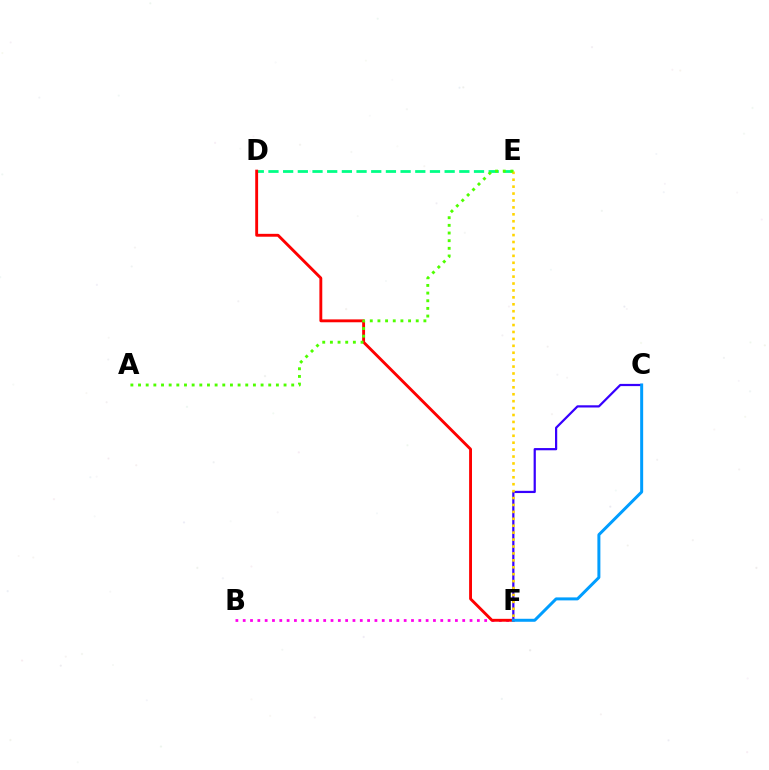{('C', 'F'): [{'color': '#3700ff', 'line_style': 'solid', 'thickness': 1.6}, {'color': '#009eff', 'line_style': 'solid', 'thickness': 2.15}], ('B', 'F'): [{'color': '#ff00ed', 'line_style': 'dotted', 'thickness': 1.99}], ('D', 'E'): [{'color': '#00ff86', 'line_style': 'dashed', 'thickness': 1.99}], ('D', 'F'): [{'color': '#ff0000', 'line_style': 'solid', 'thickness': 2.07}], ('E', 'F'): [{'color': '#ffd500', 'line_style': 'dotted', 'thickness': 1.88}], ('A', 'E'): [{'color': '#4fff00', 'line_style': 'dotted', 'thickness': 2.08}]}